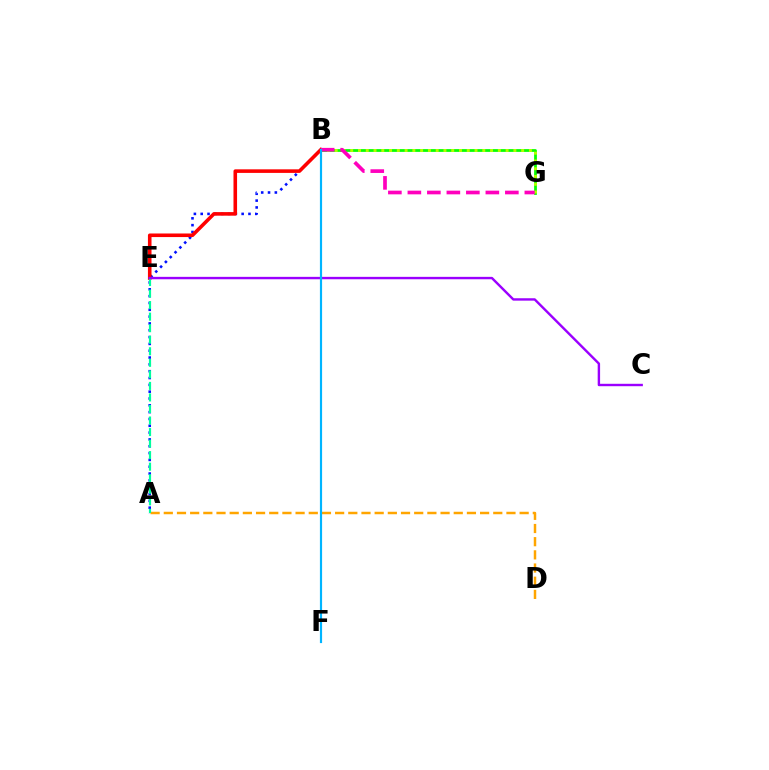{('A', 'B'): [{'color': '#0010ff', 'line_style': 'dotted', 'thickness': 1.85}], ('B', 'G'): [{'color': '#08ff00', 'line_style': 'solid', 'thickness': 1.99}, {'color': '#b3ff00', 'line_style': 'dotted', 'thickness': 2.11}, {'color': '#ff00bd', 'line_style': 'dashed', 'thickness': 2.65}], ('B', 'E'): [{'color': '#ff0000', 'line_style': 'solid', 'thickness': 2.58}], ('A', 'D'): [{'color': '#ffa500', 'line_style': 'dashed', 'thickness': 1.79}], ('A', 'E'): [{'color': '#00ff9d', 'line_style': 'dashed', 'thickness': 1.57}], ('C', 'E'): [{'color': '#9b00ff', 'line_style': 'solid', 'thickness': 1.73}], ('B', 'F'): [{'color': '#00b5ff', 'line_style': 'solid', 'thickness': 1.57}]}